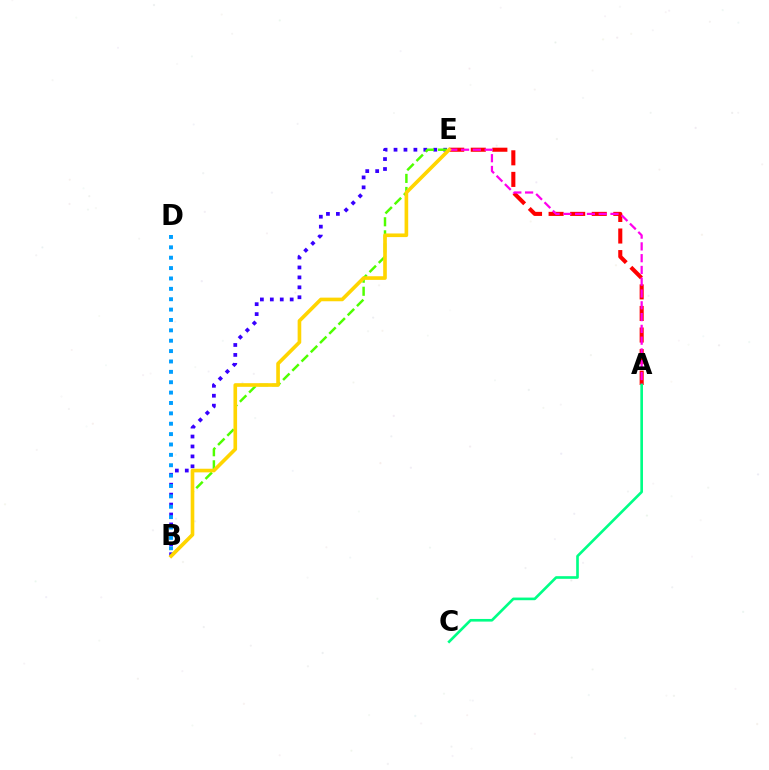{('A', 'E'): [{'color': '#ff0000', 'line_style': 'dashed', 'thickness': 2.93}, {'color': '#ff00ed', 'line_style': 'dashed', 'thickness': 1.6}], ('B', 'E'): [{'color': '#3700ff', 'line_style': 'dotted', 'thickness': 2.7}, {'color': '#4fff00', 'line_style': 'dashed', 'thickness': 1.77}, {'color': '#ffd500', 'line_style': 'solid', 'thickness': 2.62}], ('B', 'D'): [{'color': '#009eff', 'line_style': 'dotted', 'thickness': 2.82}], ('A', 'C'): [{'color': '#00ff86', 'line_style': 'solid', 'thickness': 1.91}]}